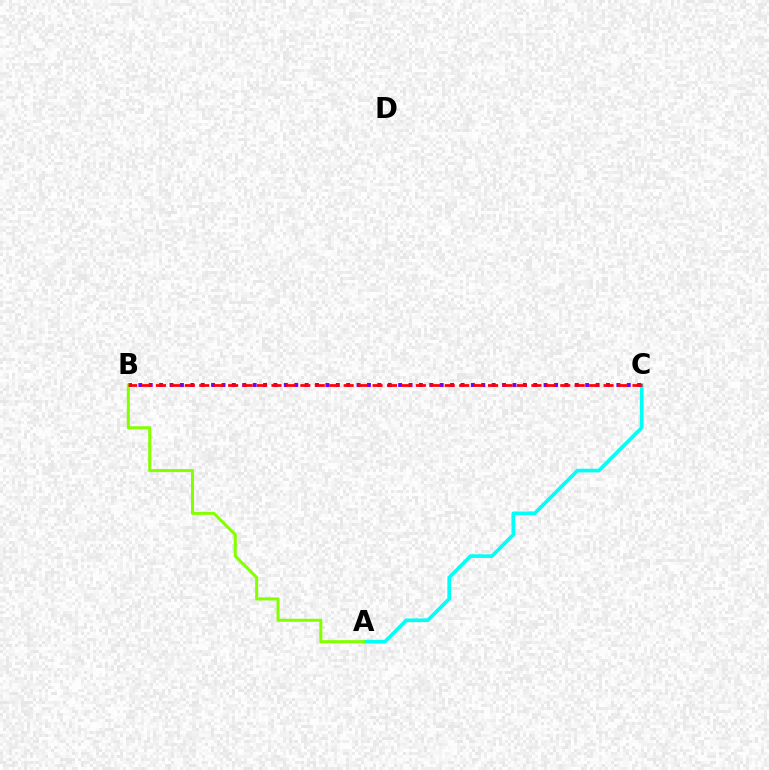{('A', 'C'): [{'color': '#00fff6', 'line_style': 'solid', 'thickness': 2.63}], ('B', 'C'): [{'color': '#7200ff', 'line_style': 'dotted', 'thickness': 2.82}, {'color': '#ff0000', 'line_style': 'dashed', 'thickness': 1.96}], ('A', 'B'): [{'color': '#84ff00', 'line_style': 'solid', 'thickness': 2.19}]}